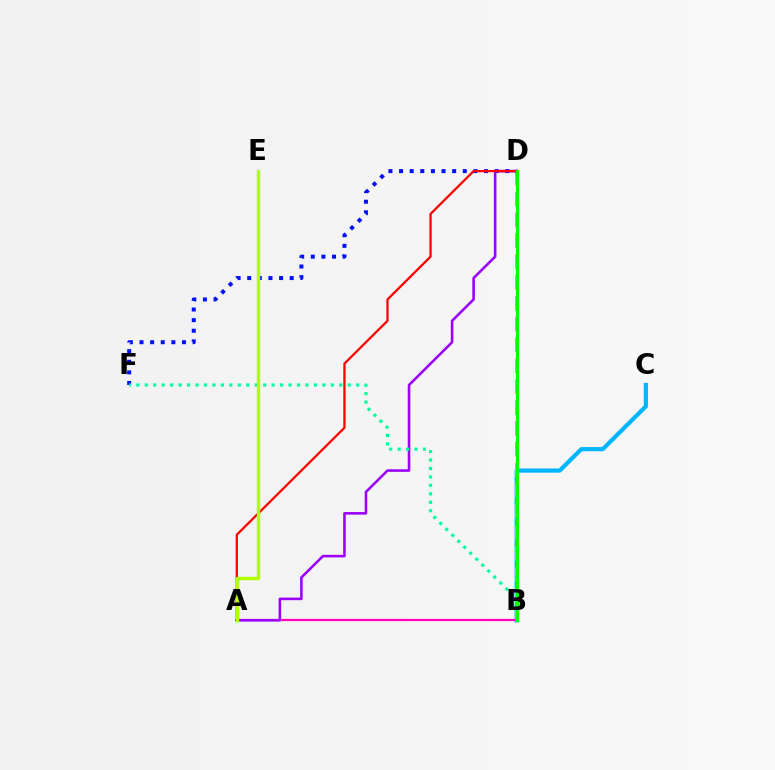{('D', 'F'): [{'color': '#0010ff', 'line_style': 'dotted', 'thickness': 2.89}], ('B', 'C'): [{'color': '#00b5ff', 'line_style': 'solid', 'thickness': 3.0}], ('A', 'B'): [{'color': '#ff00bd', 'line_style': 'solid', 'thickness': 1.59}], ('B', 'D'): [{'color': '#ffa500', 'line_style': 'dashed', 'thickness': 2.83}, {'color': '#08ff00', 'line_style': 'solid', 'thickness': 2.27}], ('A', 'D'): [{'color': '#9b00ff', 'line_style': 'solid', 'thickness': 1.86}, {'color': '#ff0000', 'line_style': 'solid', 'thickness': 1.63}], ('B', 'F'): [{'color': '#00ff9d', 'line_style': 'dotted', 'thickness': 2.3}], ('A', 'E'): [{'color': '#b3ff00', 'line_style': 'solid', 'thickness': 2.46}]}